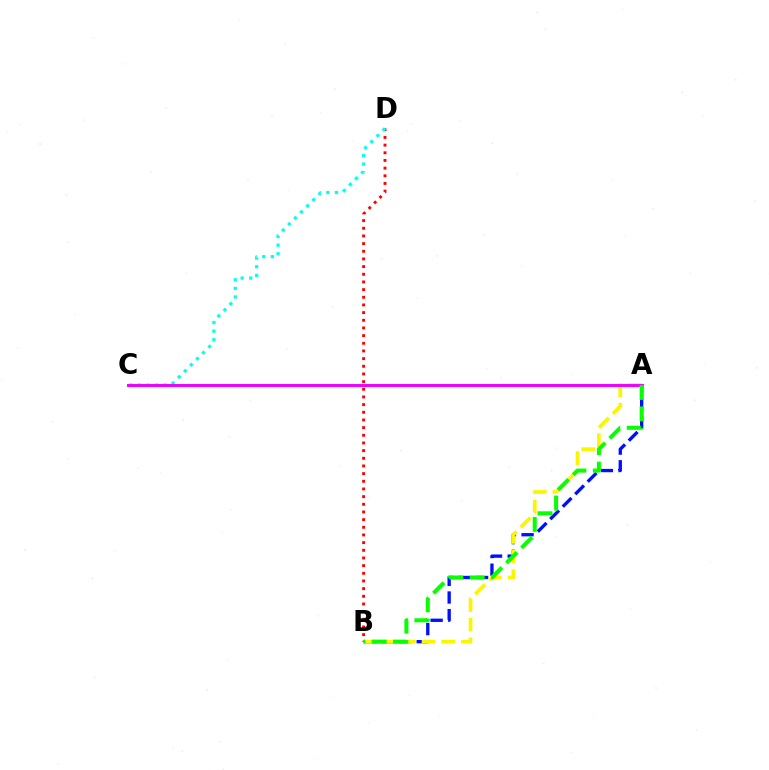{('A', 'B'): [{'color': '#0010ff', 'line_style': 'dashed', 'thickness': 2.4}, {'color': '#fcf500', 'line_style': 'dashed', 'thickness': 2.67}, {'color': '#08ff00', 'line_style': 'dashed', 'thickness': 2.91}], ('B', 'D'): [{'color': '#ff0000', 'line_style': 'dotted', 'thickness': 2.08}], ('C', 'D'): [{'color': '#00fff6', 'line_style': 'dotted', 'thickness': 2.34}], ('A', 'C'): [{'color': '#ee00ff', 'line_style': 'solid', 'thickness': 2.12}]}